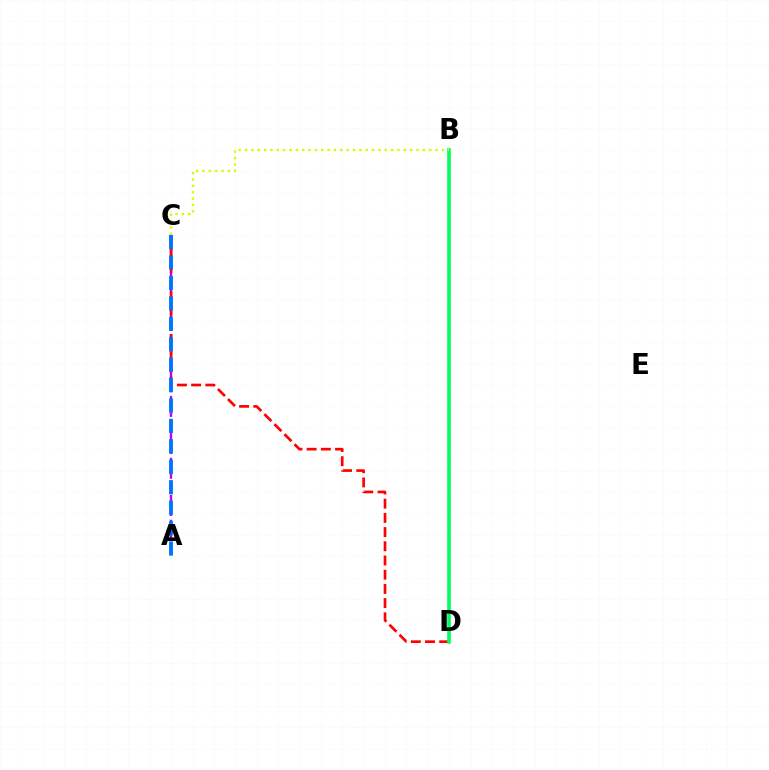{('A', 'C'): [{'color': '#b900ff', 'line_style': 'dashed', 'thickness': 1.68}, {'color': '#0074ff', 'line_style': 'dashed', 'thickness': 2.77}], ('C', 'D'): [{'color': '#ff0000', 'line_style': 'dashed', 'thickness': 1.93}], ('B', 'D'): [{'color': '#00ff5c', 'line_style': 'solid', 'thickness': 2.6}], ('B', 'C'): [{'color': '#d1ff00', 'line_style': 'dotted', 'thickness': 1.73}]}